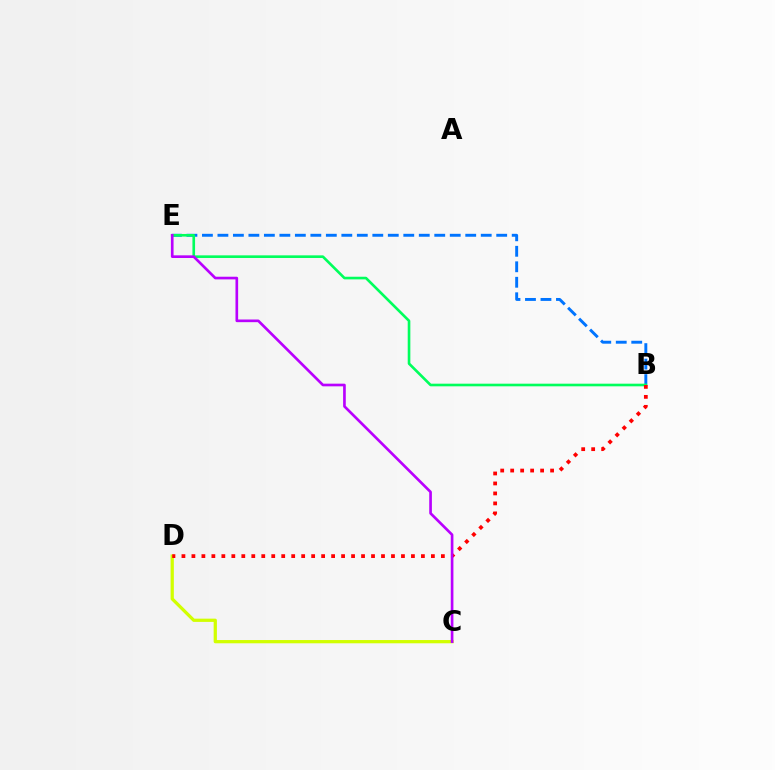{('C', 'D'): [{'color': '#d1ff00', 'line_style': 'solid', 'thickness': 2.34}], ('B', 'E'): [{'color': '#0074ff', 'line_style': 'dashed', 'thickness': 2.1}, {'color': '#00ff5c', 'line_style': 'solid', 'thickness': 1.9}], ('B', 'D'): [{'color': '#ff0000', 'line_style': 'dotted', 'thickness': 2.71}], ('C', 'E'): [{'color': '#b900ff', 'line_style': 'solid', 'thickness': 1.92}]}